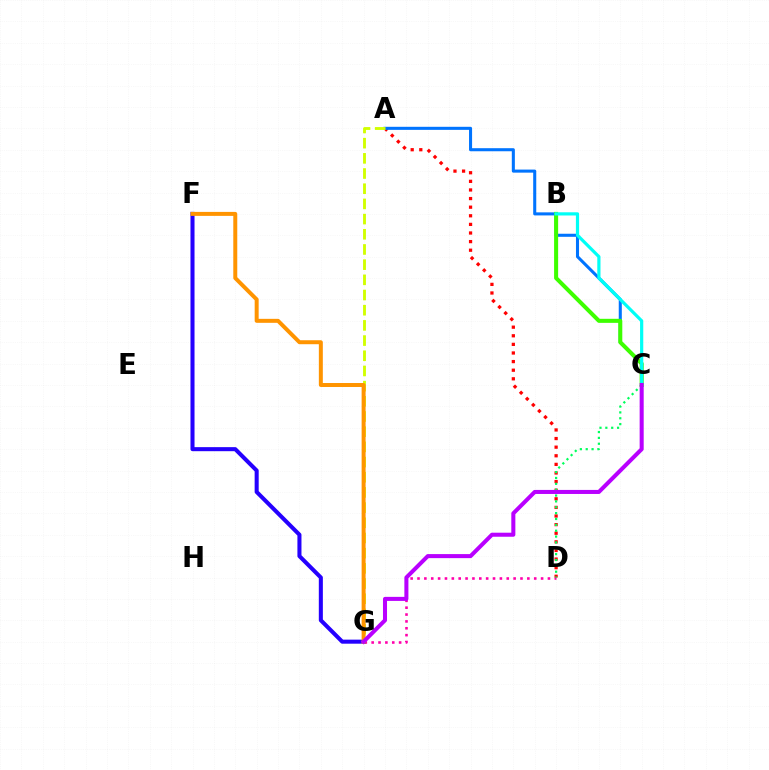{('D', 'G'): [{'color': '#ff00ac', 'line_style': 'dotted', 'thickness': 1.87}], ('A', 'D'): [{'color': '#ff0000', 'line_style': 'dotted', 'thickness': 2.34}], ('C', 'D'): [{'color': '#00ff5c', 'line_style': 'dotted', 'thickness': 1.59}], ('A', 'C'): [{'color': '#0074ff', 'line_style': 'solid', 'thickness': 2.2}], ('B', 'C'): [{'color': '#3dff00', 'line_style': 'solid', 'thickness': 2.91}, {'color': '#00fff6', 'line_style': 'solid', 'thickness': 2.31}], ('A', 'G'): [{'color': '#d1ff00', 'line_style': 'dashed', 'thickness': 2.06}], ('F', 'G'): [{'color': '#2500ff', 'line_style': 'solid', 'thickness': 2.92}, {'color': '#ff9400', 'line_style': 'solid', 'thickness': 2.87}], ('C', 'G'): [{'color': '#b900ff', 'line_style': 'solid', 'thickness': 2.91}]}